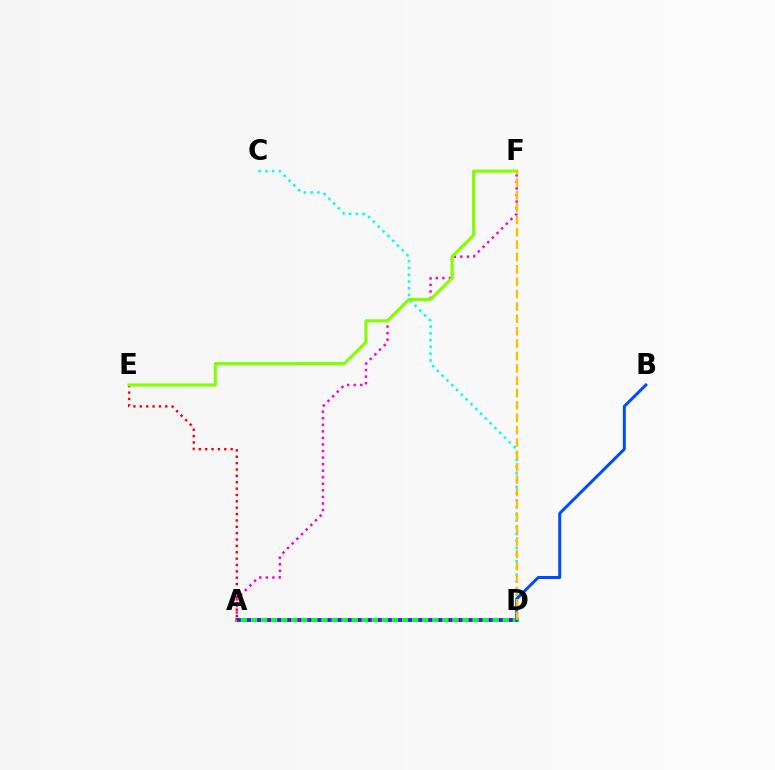{('A', 'E'): [{'color': '#ff0000', 'line_style': 'dotted', 'thickness': 1.73}], ('A', 'D'): [{'color': '#00ff39', 'line_style': 'solid', 'thickness': 2.92}, {'color': '#7200ff', 'line_style': 'dotted', 'thickness': 2.74}], ('C', 'D'): [{'color': '#00fff6', 'line_style': 'dotted', 'thickness': 1.84}], ('A', 'F'): [{'color': '#ff00cf', 'line_style': 'dotted', 'thickness': 1.78}], ('B', 'D'): [{'color': '#004bff', 'line_style': 'solid', 'thickness': 2.15}], ('E', 'F'): [{'color': '#84ff00', 'line_style': 'solid', 'thickness': 2.24}], ('D', 'F'): [{'color': '#ffbd00', 'line_style': 'dashed', 'thickness': 1.68}]}